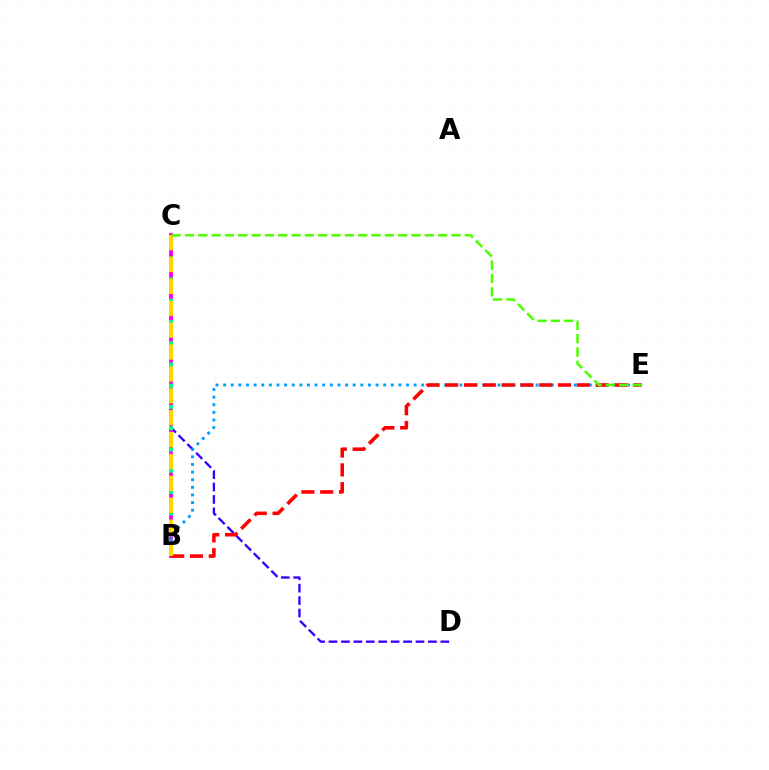{('C', 'D'): [{'color': '#3700ff', 'line_style': 'dashed', 'thickness': 1.69}], ('B', 'C'): [{'color': '#ff00ed', 'line_style': 'solid', 'thickness': 2.79}, {'color': '#00ff86', 'line_style': 'dotted', 'thickness': 2.89}, {'color': '#ffd500', 'line_style': 'dashed', 'thickness': 2.97}], ('B', 'E'): [{'color': '#009eff', 'line_style': 'dotted', 'thickness': 2.07}, {'color': '#ff0000', 'line_style': 'dashed', 'thickness': 2.56}], ('C', 'E'): [{'color': '#4fff00', 'line_style': 'dashed', 'thickness': 1.81}]}